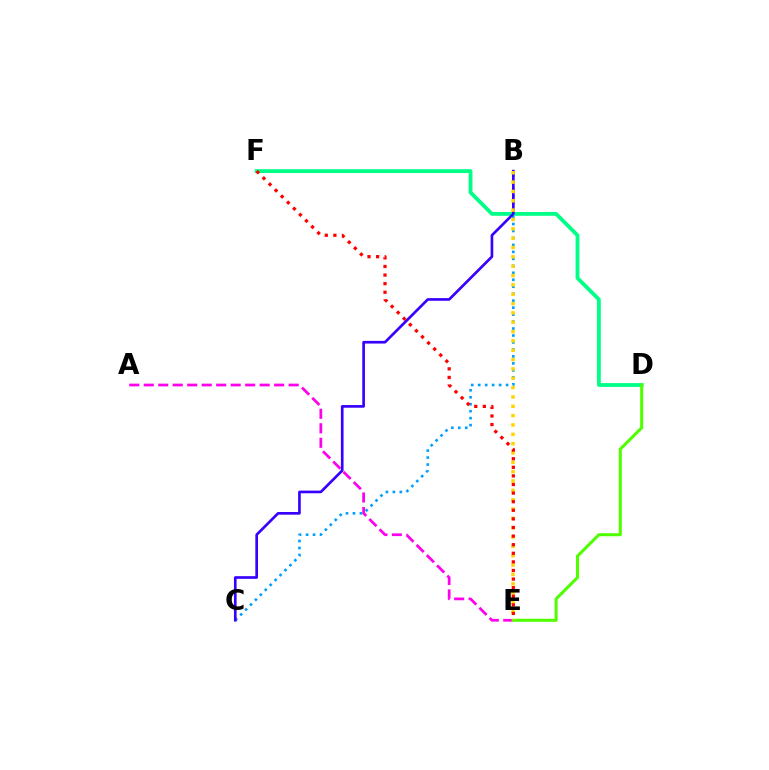{('B', 'C'): [{'color': '#009eff', 'line_style': 'dotted', 'thickness': 1.89}, {'color': '#3700ff', 'line_style': 'solid', 'thickness': 1.92}], ('D', 'F'): [{'color': '#00ff86', 'line_style': 'solid', 'thickness': 2.74}], ('A', 'E'): [{'color': '#ff00ed', 'line_style': 'dashed', 'thickness': 1.97}], ('D', 'E'): [{'color': '#4fff00', 'line_style': 'solid', 'thickness': 2.19}], ('B', 'E'): [{'color': '#ffd500', 'line_style': 'dotted', 'thickness': 2.54}], ('E', 'F'): [{'color': '#ff0000', 'line_style': 'dotted', 'thickness': 2.34}]}